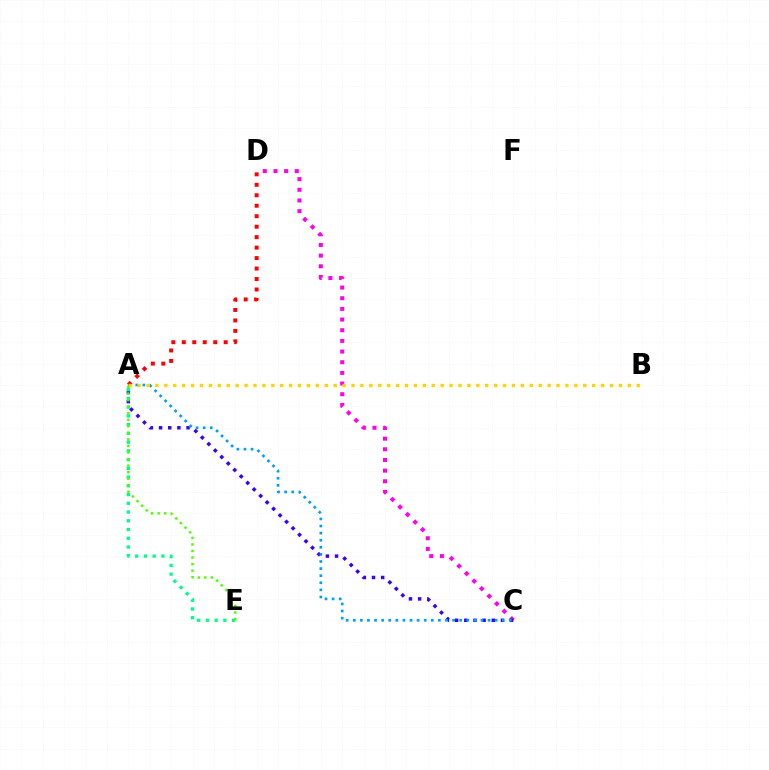{('C', 'D'): [{'color': '#ff00ed', 'line_style': 'dotted', 'thickness': 2.9}], ('A', 'C'): [{'color': '#3700ff', 'line_style': 'dotted', 'thickness': 2.49}, {'color': '#009eff', 'line_style': 'dotted', 'thickness': 1.93}], ('A', 'E'): [{'color': '#00ff86', 'line_style': 'dotted', 'thickness': 2.37}, {'color': '#4fff00', 'line_style': 'dotted', 'thickness': 1.78}], ('A', 'D'): [{'color': '#ff0000', 'line_style': 'dotted', 'thickness': 2.84}], ('A', 'B'): [{'color': '#ffd500', 'line_style': 'dotted', 'thickness': 2.42}]}